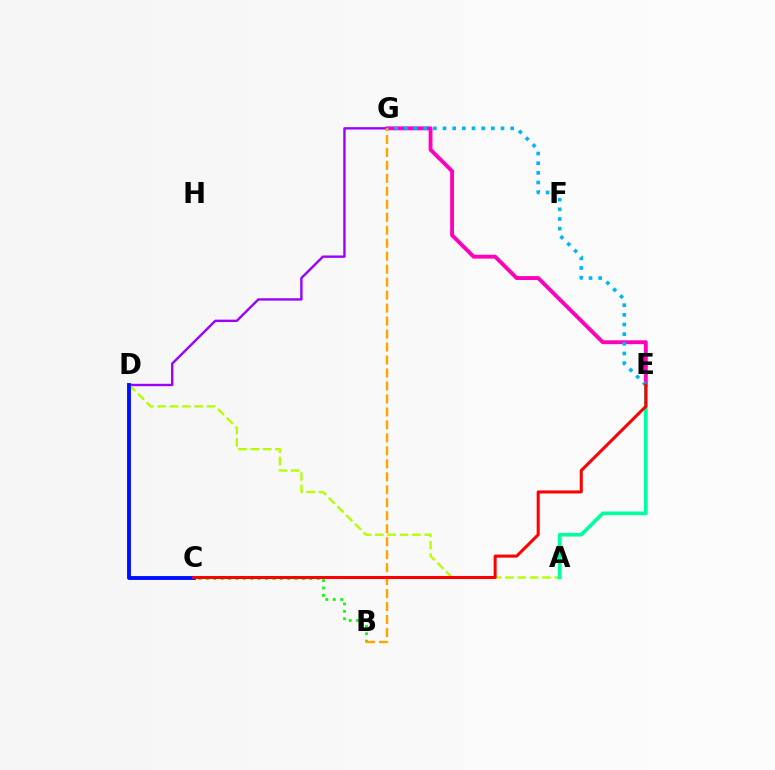{('D', 'G'): [{'color': '#9b00ff', 'line_style': 'solid', 'thickness': 1.71}], ('A', 'D'): [{'color': '#b3ff00', 'line_style': 'dashed', 'thickness': 1.68}], ('E', 'G'): [{'color': '#ff00bd', 'line_style': 'solid', 'thickness': 2.79}, {'color': '#00b5ff', 'line_style': 'dotted', 'thickness': 2.63}], ('C', 'D'): [{'color': '#0010ff', 'line_style': 'solid', 'thickness': 2.8}], ('B', 'C'): [{'color': '#08ff00', 'line_style': 'dotted', 'thickness': 2.01}], ('A', 'E'): [{'color': '#00ff9d', 'line_style': 'solid', 'thickness': 2.64}], ('B', 'G'): [{'color': '#ffa500', 'line_style': 'dashed', 'thickness': 1.76}], ('C', 'E'): [{'color': '#ff0000', 'line_style': 'solid', 'thickness': 2.18}]}